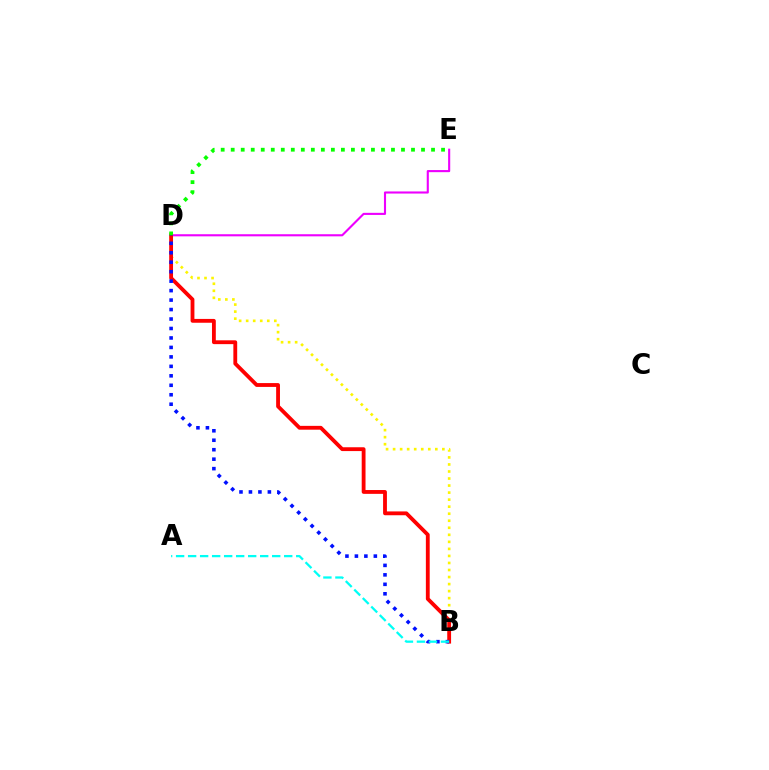{('D', 'E'): [{'color': '#ee00ff', 'line_style': 'solid', 'thickness': 1.52}, {'color': '#08ff00', 'line_style': 'dotted', 'thickness': 2.72}], ('B', 'D'): [{'color': '#fcf500', 'line_style': 'dotted', 'thickness': 1.91}, {'color': '#ff0000', 'line_style': 'solid', 'thickness': 2.75}, {'color': '#0010ff', 'line_style': 'dotted', 'thickness': 2.57}], ('A', 'B'): [{'color': '#00fff6', 'line_style': 'dashed', 'thickness': 1.63}]}